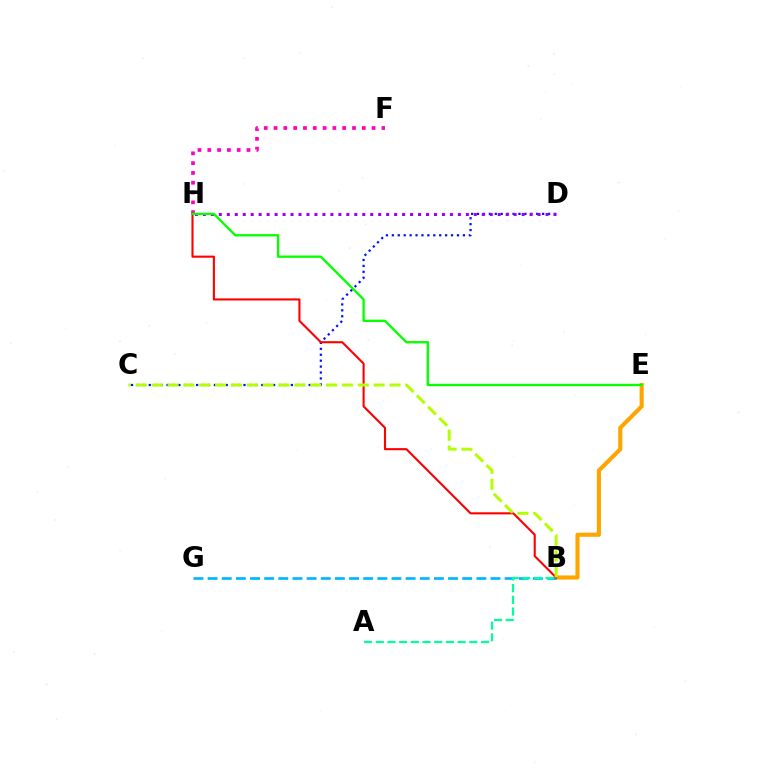{('F', 'H'): [{'color': '#ff00bd', 'line_style': 'dotted', 'thickness': 2.66}], ('B', 'E'): [{'color': '#ffa500', 'line_style': 'solid', 'thickness': 2.97}], ('B', 'G'): [{'color': '#00b5ff', 'line_style': 'dashed', 'thickness': 1.92}], ('C', 'D'): [{'color': '#0010ff', 'line_style': 'dotted', 'thickness': 1.61}], ('D', 'H'): [{'color': '#9b00ff', 'line_style': 'dotted', 'thickness': 2.17}], ('B', 'H'): [{'color': '#ff0000', 'line_style': 'solid', 'thickness': 1.51}], ('E', 'H'): [{'color': '#08ff00', 'line_style': 'solid', 'thickness': 1.69}], ('A', 'B'): [{'color': '#00ff9d', 'line_style': 'dashed', 'thickness': 1.59}], ('B', 'C'): [{'color': '#b3ff00', 'line_style': 'dashed', 'thickness': 2.15}]}